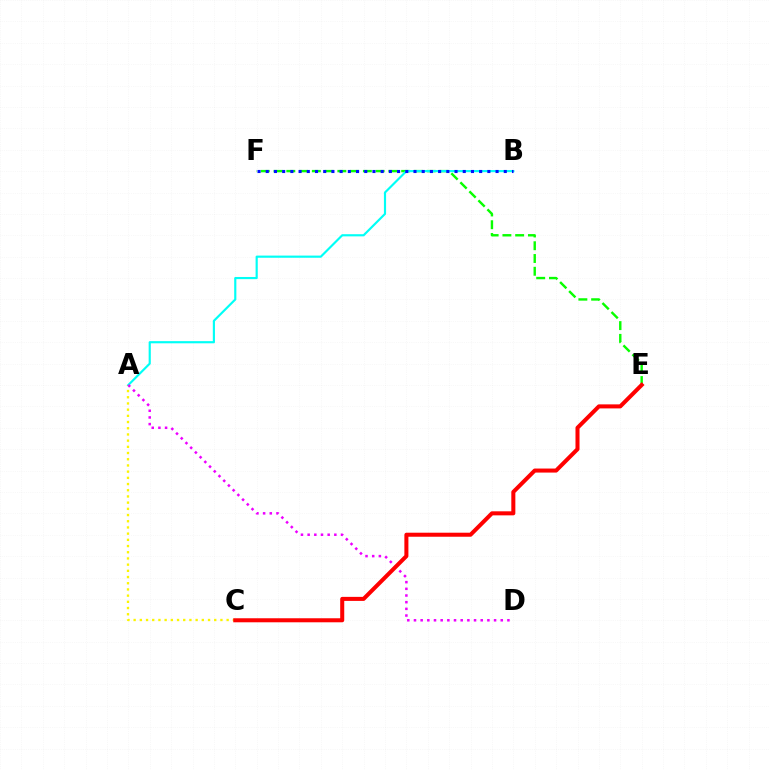{('A', 'C'): [{'color': '#fcf500', 'line_style': 'dotted', 'thickness': 1.68}], ('E', 'F'): [{'color': '#08ff00', 'line_style': 'dashed', 'thickness': 1.73}], ('A', 'B'): [{'color': '#00fff6', 'line_style': 'solid', 'thickness': 1.56}], ('B', 'F'): [{'color': '#0010ff', 'line_style': 'dotted', 'thickness': 2.23}], ('A', 'D'): [{'color': '#ee00ff', 'line_style': 'dotted', 'thickness': 1.81}], ('C', 'E'): [{'color': '#ff0000', 'line_style': 'solid', 'thickness': 2.9}]}